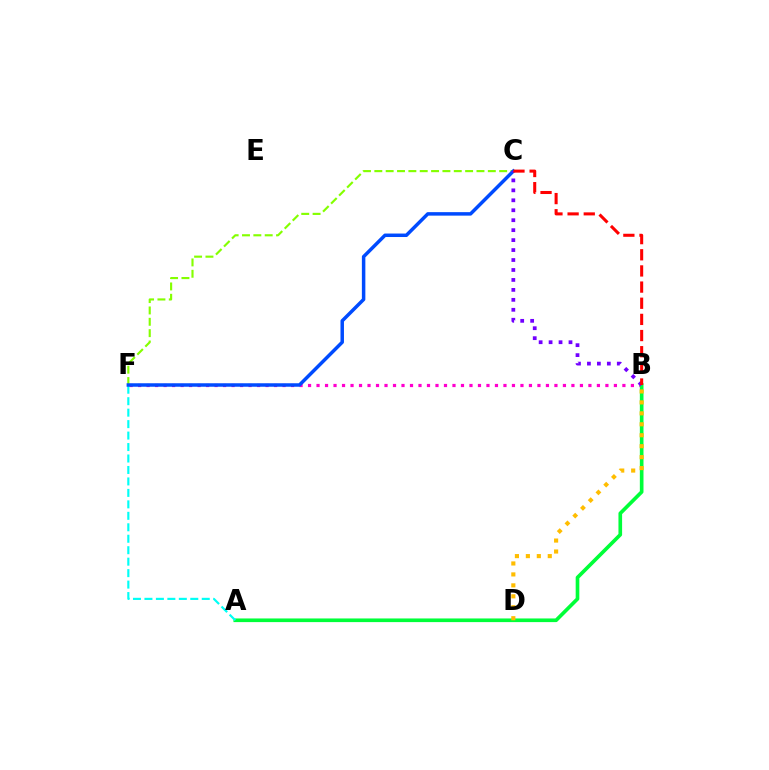{('B', 'F'): [{'color': '#ff00cf', 'line_style': 'dotted', 'thickness': 2.31}], ('A', 'B'): [{'color': '#00ff39', 'line_style': 'solid', 'thickness': 2.63}], ('C', 'F'): [{'color': '#84ff00', 'line_style': 'dashed', 'thickness': 1.54}, {'color': '#004bff', 'line_style': 'solid', 'thickness': 2.51}], ('A', 'F'): [{'color': '#00fff6', 'line_style': 'dashed', 'thickness': 1.56}], ('B', 'C'): [{'color': '#7200ff', 'line_style': 'dotted', 'thickness': 2.7}, {'color': '#ff0000', 'line_style': 'dashed', 'thickness': 2.19}], ('B', 'D'): [{'color': '#ffbd00', 'line_style': 'dotted', 'thickness': 2.97}]}